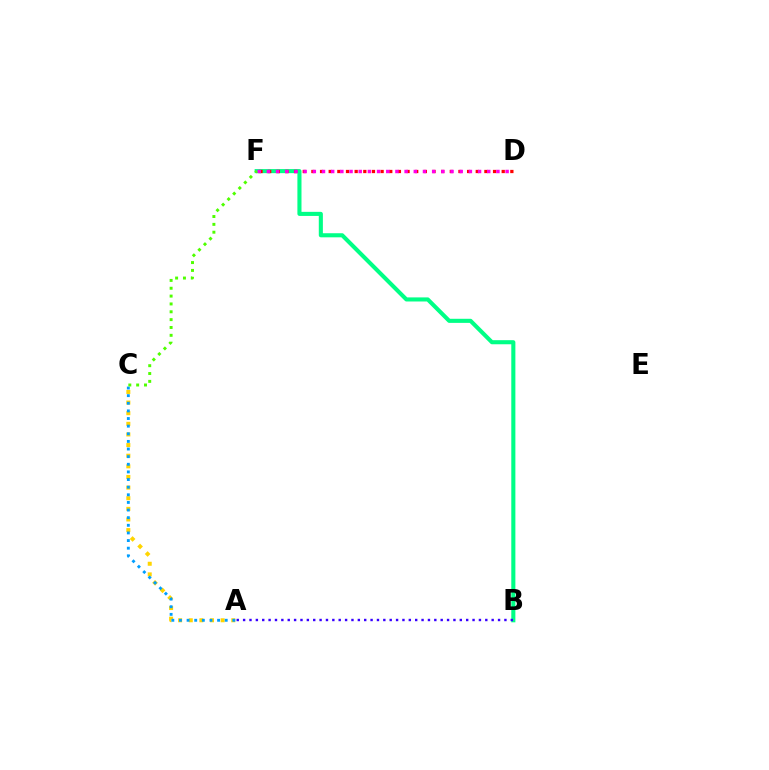{('B', 'F'): [{'color': '#00ff86', 'line_style': 'solid', 'thickness': 2.94}], ('A', 'C'): [{'color': '#ffd500', 'line_style': 'dotted', 'thickness': 2.89}, {'color': '#009eff', 'line_style': 'dotted', 'thickness': 2.07}], ('A', 'B'): [{'color': '#3700ff', 'line_style': 'dotted', 'thickness': 1.73}], ('D', 'F'): [{'color': '#ff0000', 'line_style': 'dotted', 'thickness': 2.35}, {'color': '#ff00ed', 'line_style': 'dotted', 'thickness': 2.49}], ('C', 'F'): [{'color': '#4fff00', 'line_style': 'dotted', 'thickness': 2.13}]}